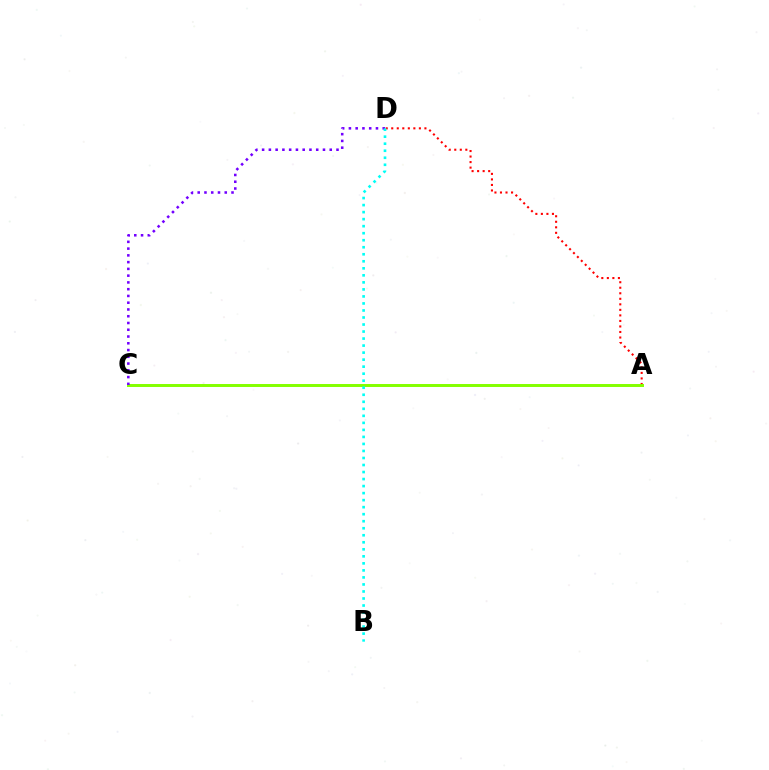{('A', 'D'): [{'color': '#ff0000', 'line_style': 'dotted', 'thickness': 1.5}], ('A', 'C'): [{'color': '#84ff00', 'line_style': 'solid', 'thickness': 2.13}], ('C', 'D'): [{'color': '#7200ff', 'line_style': 'dotted', 'thickness': 1.84}], ('B', 'D'): [{'color': '#00fff6', 'line_style': 'dotted', 'thickness': 1.91}]}